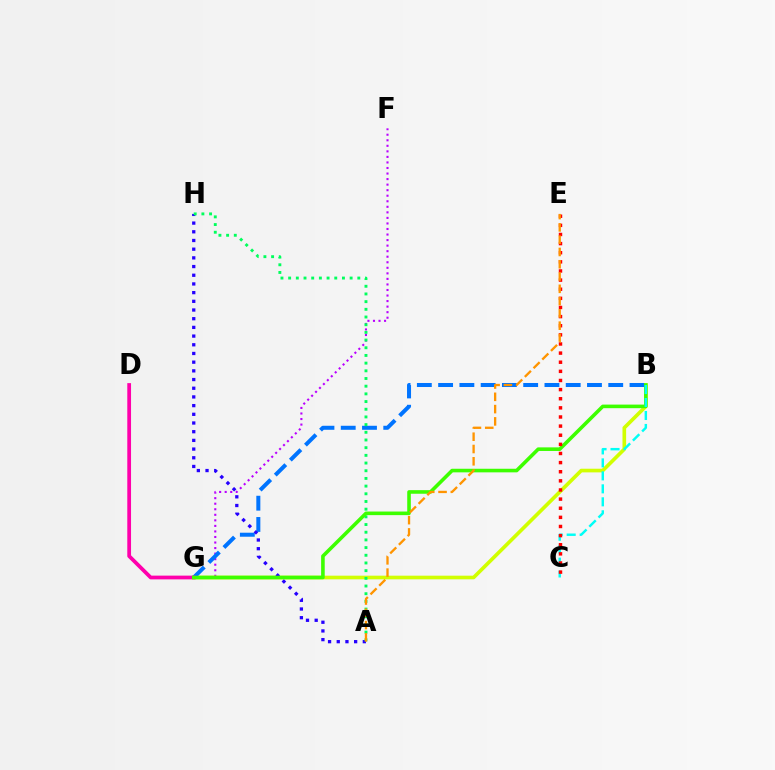{('F', 'G'): [{'color': '#b900ff', 'line_style': 'dotted', 'thickness': 1.51}], ('B', 'G'): [{'color': '#d1ff00', 'line_style': 'solid', 'thickness': 2.63}, {'color': '#0074ff', 'line_style': 'dashed', 'thickness': 2.89}, {'color': '#3dff00', 'line_style': 'solid', 'thickness': 2.59}], ('A', 'H'): [{'color': '#2500ff', 'line_style': 'dotted', 'thickness': 2.36}, {'color': '#00ff5c', 'line_style': 'dotted', 'thickness': 2.09}], ('D', 'G'): [{'color': '#ff00ac', 'line_style': 'solid', 'thickness': 2.7}], ('B', 'C'): [{'color': '#00fff6', 'line_style': 'dashed', 'thickness': 1.76}], ('C', 'E'): [{'color': '#ff0000', 'line_style': 'dotted', 'thickness': 2.48}], ('A', 'E'): [{'color': '#ff9400', 'line_style': 'dashed', 'thickness': 1.67}]}